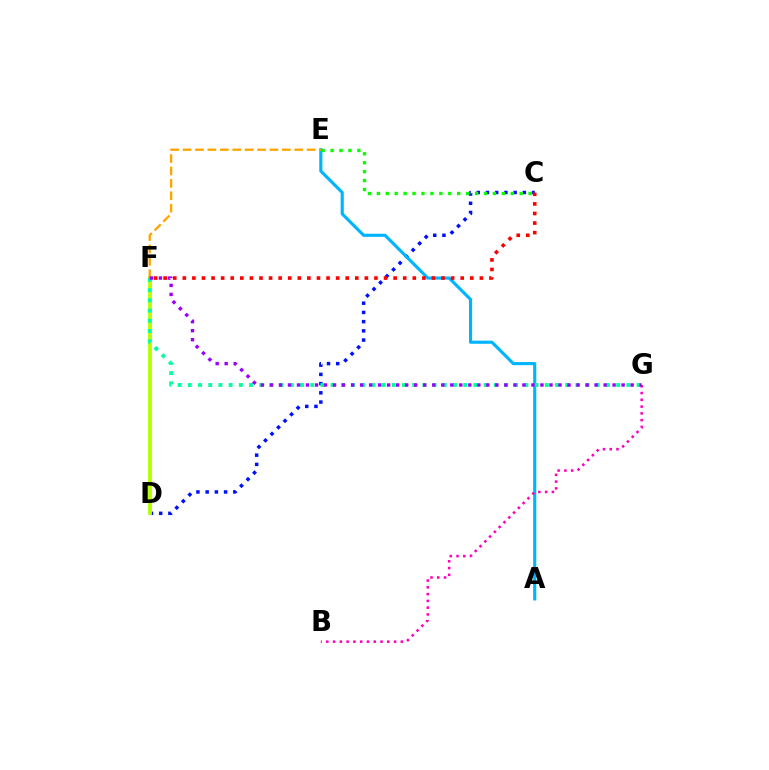{('C', 'D'): [{'color': '#0010ff', 'line_style': 'dotted', 'thickness': 2.51}], ('D', 'F'): [{'color': '#b3ff00', 'line_style': 'solid', 'thickness': 2.79}], ('A', 'E'): [{'color': '#00b5ff', 'line_style': 'solid', 'thickness': 2.26}], ('C', 'E'): [{'color': '#08ff00', 'line_style': 'dotted', 'thickness': 2.42}], ('E', 'F'): [{'color': '#ffa500', 'line_style': 'dashed', 'thickness': 1.69}], ('B', 'G'): [{'color': '#ff00bd', 'line_style': 'dotted', 'thickness': 1.84}], ('C', 'F'): [{'color': '#ff0000', 'line_style': 'dotted', 'thickness': 2.6}], ('F', 'G'): [{'color': '#00ff9d', 'line_style': 'dotted', 'thickness': 2.77}, {'color': '#9b00ff', 'line_style': 'dotted', 'thickness': 2.45}]}